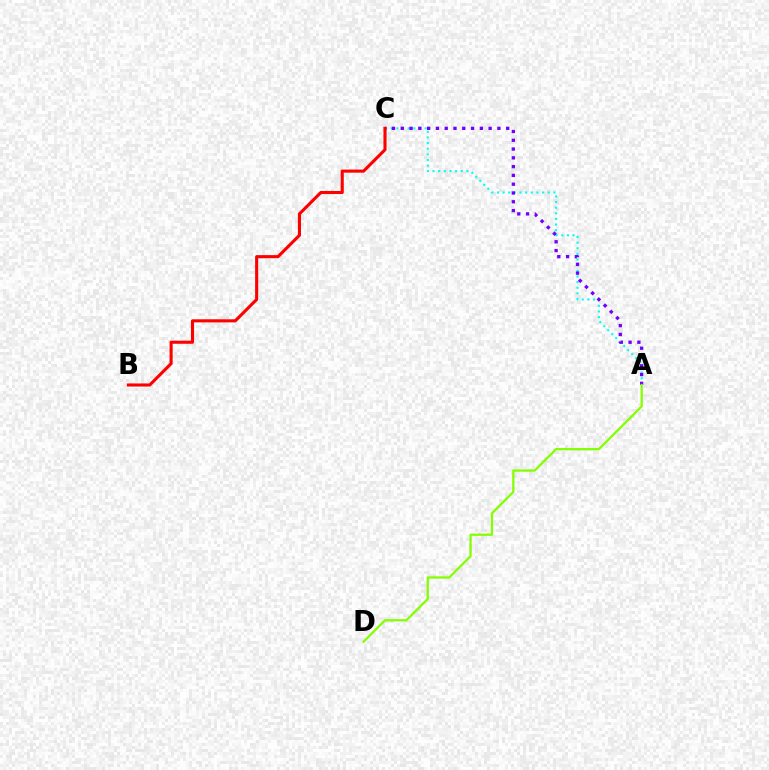{('A', 'C'): [{'color': '#00fff6', 'line_style': 'dotted', 'thickness': 1.53}, {'color': '#7200ff', 'line_style': 'dotted', 'thickness': 2.39}], ('A', 'D'): [{'color': '#84ff00', 'line_style': 'solid', 'thickness': 1.63}], ('B', 'C'): [{'color': '#ff0000', 'line_style': 'solid', 'thickness': 2.23}]}